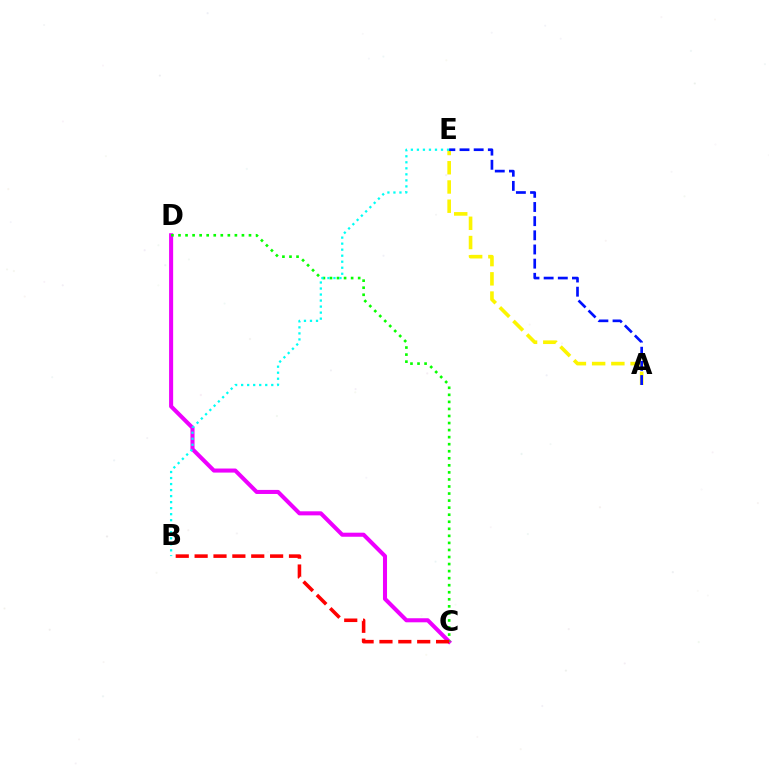{('C', 'D'): [{'color': '#ee00ff', 'line_style': 'solid', 'thickness': 2.92}, {'color': '#08ff00', 'line_style': 'dotted', 'thickness': 1.92}], ('A', 'E'): [{'color': '#fcf500', 'line_style': 'dashed', 'thickness': 2.61}, {'color': '#0010ff', 'line_style': 'dashed', 'thickness': 1.92}], ('B', 'E'): [{'color': '#00fff6', 'line_style': 'dotted', 'thickness': 1.64}], ('B', 'C'): [{'color': '#ff0000', 'line_style': 'dashed', 'thickness': 2.56}]}